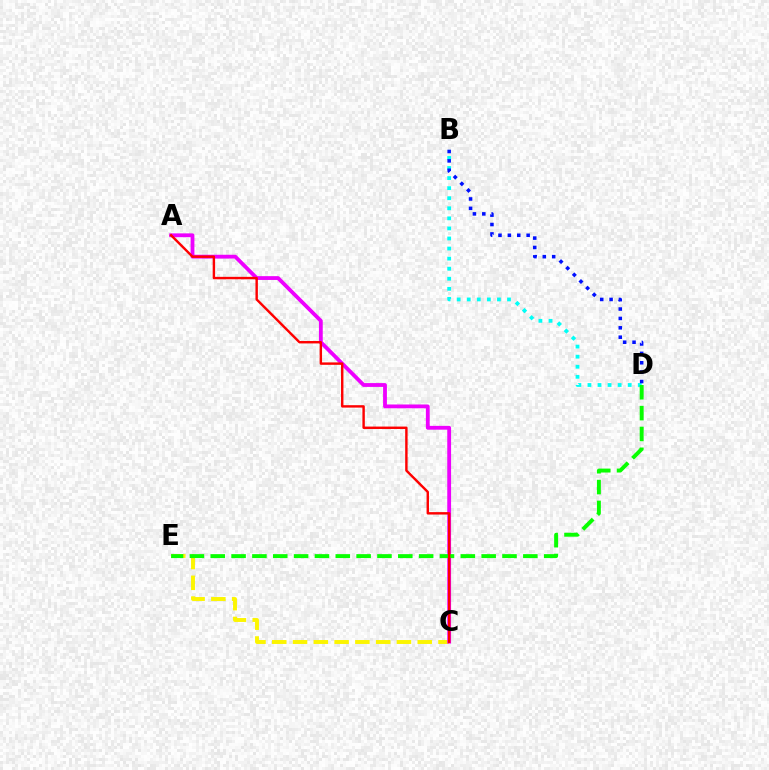{('B', 'D'): [{'color': '#00fff6', 'line_style': 'dotted', 'thickness': 2.74}, {'color': '#0010ff', 'line_style': 'dotted', 'thickness': 2.55}], ('C', 'E'): [{'color': '#fcf500', 'line_style': 'dashed', 'thickness': 2.82}], ('A', 'C'): [{'color': '#ee00ff', 'line_style': 'solid', 'thickness': 2.74}, {'color': '#ff0000', 'line_style': 'solid', 'thickness': 1.74}], ('D', 'E'): [{'color': '#08ff00', 'line_style': 'dashed', 'thickness': 2.83}]}